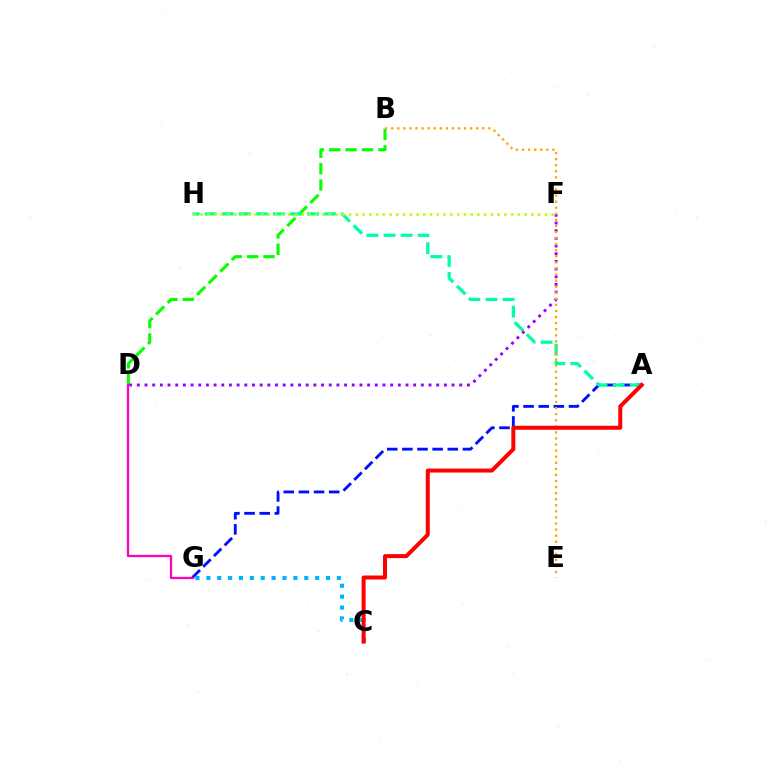{('B', 'D'): [{'color': '#08ff00', 'line_style': 'dashed', 'thickness': 2.23}], ('A', 'G'): [{'color': '#0010ff', 'line_style': 'dashed', 'thickness': 2.06}], ('A', 'H'): [{'color': '#00ff9d', 'line_style': 'dashed', 'thickness': 2.32}], ('D', 'F'): [{'color': '#9b00ff', 'line_style': 'dotted', 'thickness': 2.09}], ('B', 'E'): [{'color': '#ffa500', 'line_style': 'dotted', 'thickness': 1.65}], ('C', 'G'): [{'color': '#00b5ff', 'line_style': 'dotted', 'thickness': 2.96}], ('A', 'C'): [{'color': '#ff0000', 'line_style': 'solid', 'thickness': 2.87}], ('F', 'H'): [{'color': '#b3ff00', 'line_style': 'dotted', 'thickness': 1.83}], ('D', 'G'): [{'color': '#ff00bd', 'line_style': 'solid', 'thickness': 1.63}]}